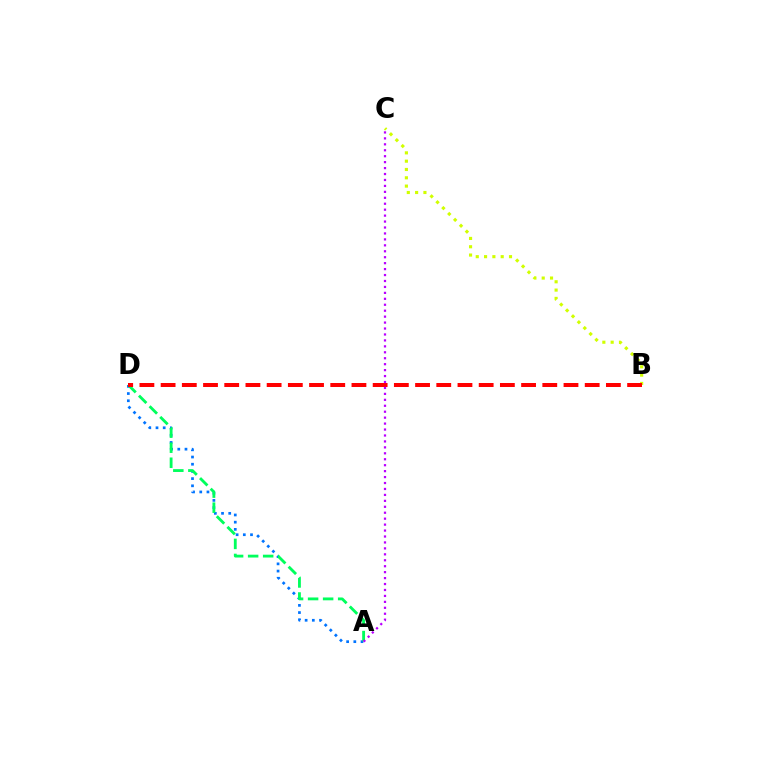{('B', 'C'): [{'color': '#d1ff00', 'line_style': 'dotted', 'thickness': 2.26}], ('A', 'D'): [{'color': '#0074ff', 'line_style': 'dotted', 'thickness': 1.95}, {'color': '#00ff5c', 'line_style': 'dashed', 'thickness': 2.04}], ('B', 'D'): [{'color': '#ff0000', 'line_style': 'dashed', 'thickness': 2.88}], ('A', 'C'): [{'color': '#b900ff', 'line_style': 'dotted', 'thickness': 1.61}]}